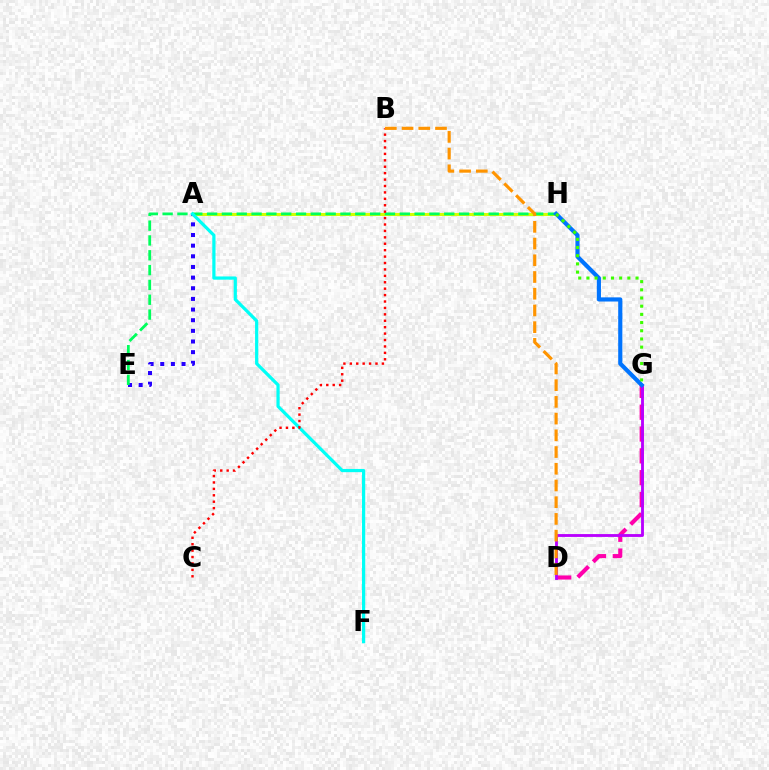{('D', 'G'): [{'color': '#ff00ac', 'line_style': 'dashed', 'thickness': 2.96}, {'color': '#b900ff', 'line_style': 'solid', 'thickness': 2.04}], ('A', 'E'): [{'color': '#2500ff', 'line_style': 'dotted', 'thickness': 2.89}], ('A', 'H'): [{'color': '#d1ff00', 'line_style': 'solid', 'thickness': 2.21}], ('E', 'H'): [{'color': '#00ff5c', 'line_style': 'dashed', 'thickness': 2.01}], ('G', 'H'): [{'color': '#0074ff', 'line_style': 'solid', 'thickness': 2.99}, {'color': '#3dff00', 'line_style': 'dotted', 'thickness': 2.23}], ('A', 'F'): [{'color': '#00fff6', 'line_style': 'solid', 'thickness': 2.31}], ('B', 'C'): [{'color': '#ff0000', 'line_style': 'dotted', 'thickness': 1.74}], ('B', 'D'): [{'color': '#ff9400', 'line_style': 'dashed', 'thickness': 2.27}]}